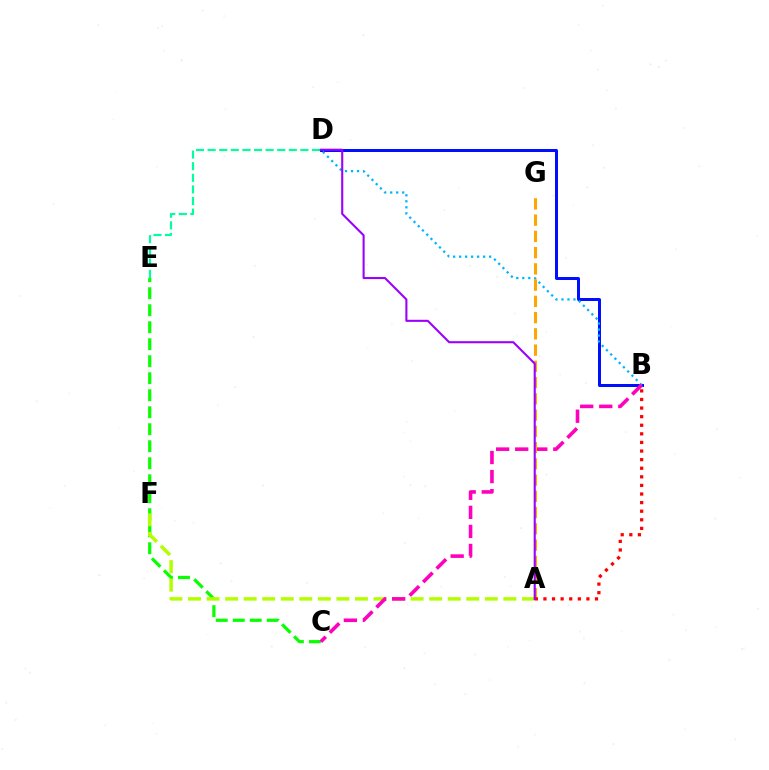{('B', 'D'): [{'color': '#0010ff', 'line_style': 'solid', 'thickness': 2.16}, {'color': '#00b5ff', 'line_style': 'dotted', 'thickness': 1.63}], ('C', 'E'): [{'color': '#08ff00', 'line_style': 'dashed', 'thickness': 2.31}], ('D', 'E'): [{'color': '#00ff9d', 'line_style': 'dashed', 'thickness': 1.58}], ('A', 'F'): [{'color': '#b3ff00', 'line_style': 'dashed', 'thickness': 2.52}], ('B', 'C'): [{'color': '#ff00bd', 'line_style': 'dashed', 'thickness': 2.59}], ('A', 'G'): [{'color': '#ffa500', 'line_style': 'dashed', 'thickness': 2.21}], ('A', 'B'): [{'color': '#ff0000', 'line_style': 'dotted', 'thickness': 2.34}], ('A', 'D'): [{'color': '#9b00ff', 'line_style': 'solid', 'thickness': 1.5}]}